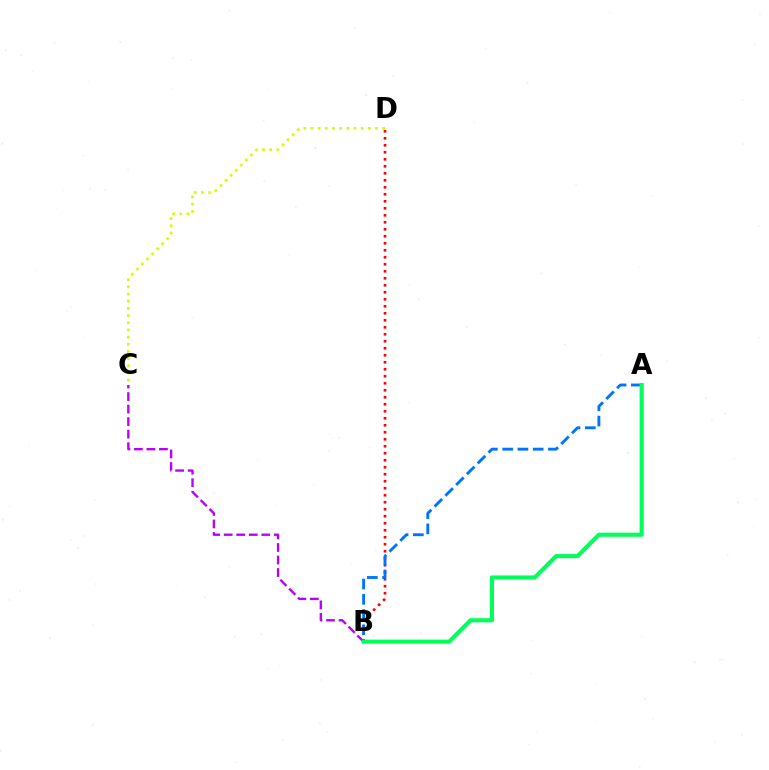{('B', 'C'): [{'color': '#b900ff', 'line_style': 'dashed', 'thickness': 1.7}], ('B', 'D'): [{'color': '#ff0000', 'line_style': 'dotted', 'thickness': 1.9}], ('A', 'B'): [{'color': '#0074ff', 'line_style': 'dashed', 'thickness': 2.07}, {'color': '#00ff5c', 'line_style': 'solid', 'thickness': 2.96}], ('C', 'D'): [{'color': '#d1ff00', 'line_style': 'dotted', 'thickness': 1.95}]}